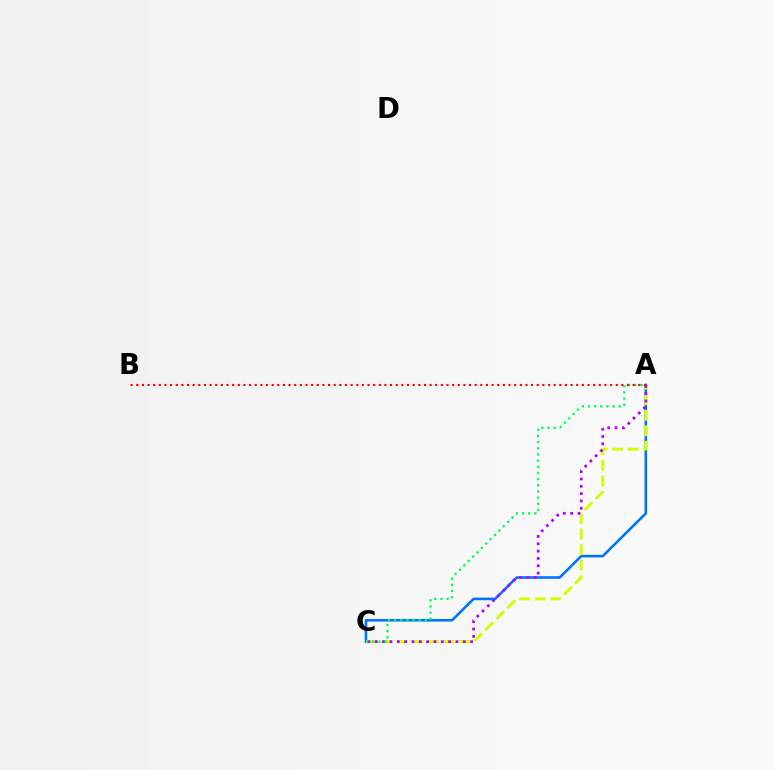{('A', 'C'): [{'color': '#0074ff', 'line_style': 'solid', 'thickness': 1.86}, {'color': '#d1ff00', 'line_style': 'dashed', 'thickness': 2.11}, {'color': '#b900ff', 'line_style': 'dotted', 'thickness': 1.99}, {'color': '#00ff5c', 'line_style': 'dotted', 'thickness': 1.67}], ('A', 'B'): [{'color': '#ff0000', 'line_style': 'dotted', 'thickness': 1.53}]}